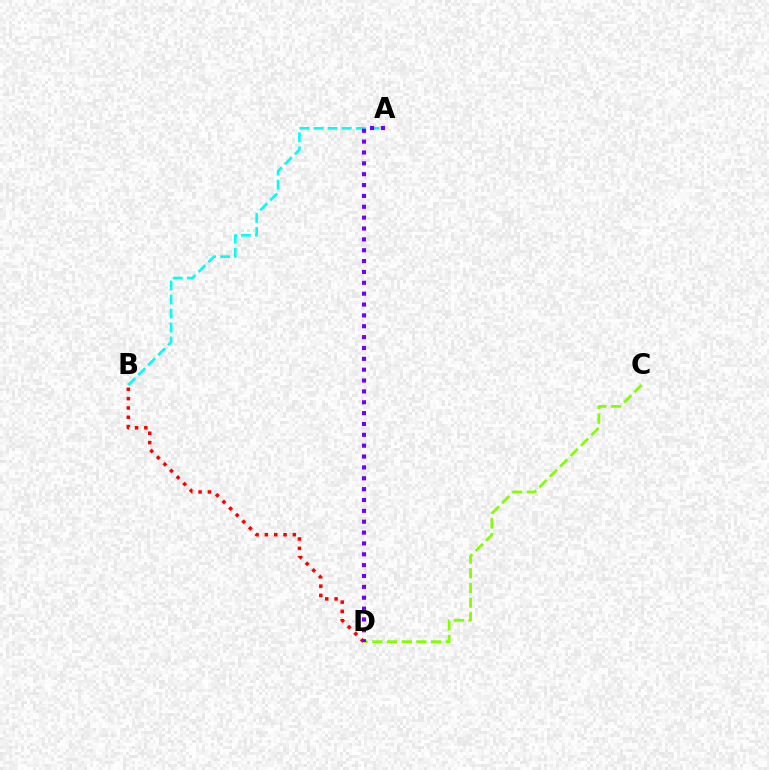{('B', 'D'): [{'color': '#ff0000', 'line_style': 'dotted', 'thickness': 2.54}], ('A', 'B'): [{'color': '#00fff6', 'line_style': 'dashed', 'thickness': 1.91}], ('C', 'D'): [{'color': '#84ff00', 'line_style': 'dashed', 'thickness': 2.0}], ('A', 'D'): [{'color': '#7200ff', 'line_style': 'dotted', 'thickness': 2.95}]}